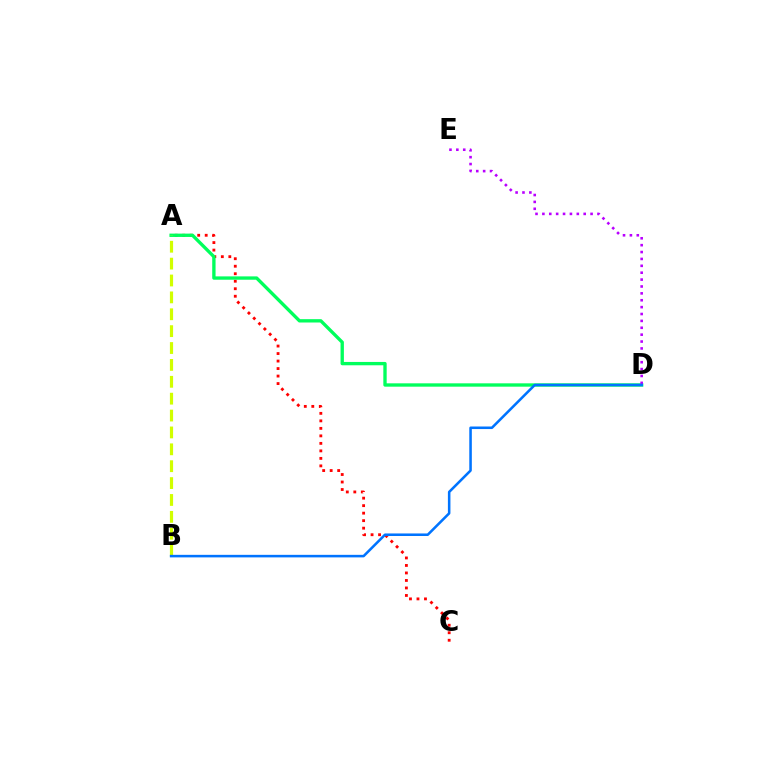{('A', 'C'): [{'color': '#ff0000', 'line_style': 'dotted', 'thickness': 2.04}], ('A', 'D'): [{'color': '#00ff5c', 'line_style': 'solid', 'thickness': 2.41}], ('A', 'B'): [{'color': '#d1ff00', 'line_style': 'dashed', 'thickness': 2.29}], ('D', 'E'): [{'color': '#b900ff', 'line_style': 'dotted', 'thickness': 1.87}], ('B', 'D'): [{'color': '#0074ff', 'line_style': 'solid', 'thickness': 1.83}]}